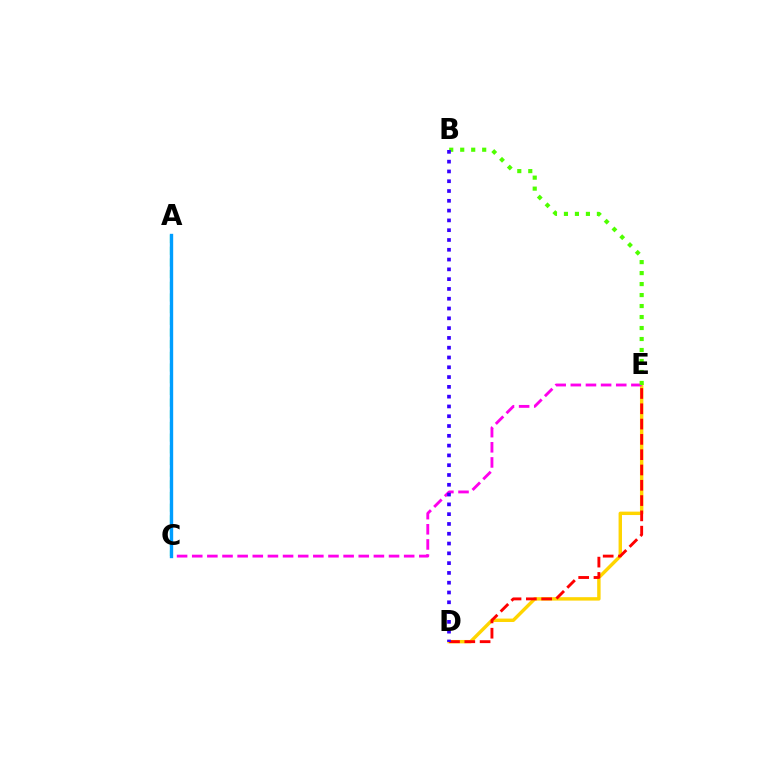{('A', 'C'): [{'color': '#00ff86', 'line_style': 'dashed', 'thickness': 1.59}, {'color': '#009eff', 'line_style': 'solid', 'thickness': 2.43}], ('D', 'E'): [{'color': '#ffd500', 'line_style': 'solid', 'thickness': 2.46}, {'color': '#ff0000', 'line_style': 'dashed', 'thickness': 2.08}], ('C', 'E'): [{'color': '#ff00ed', 'line_style': 'dashed', 'thickness': 2.06}], ('B', 'E'): [{'color': '#4fff00', 'line_style': 'dotted', 'thickness': 2.99}], ('B', 'D'): [{'color': '#3700ff', 'line_style': 'dotted', 'thickness': 2.66}]}